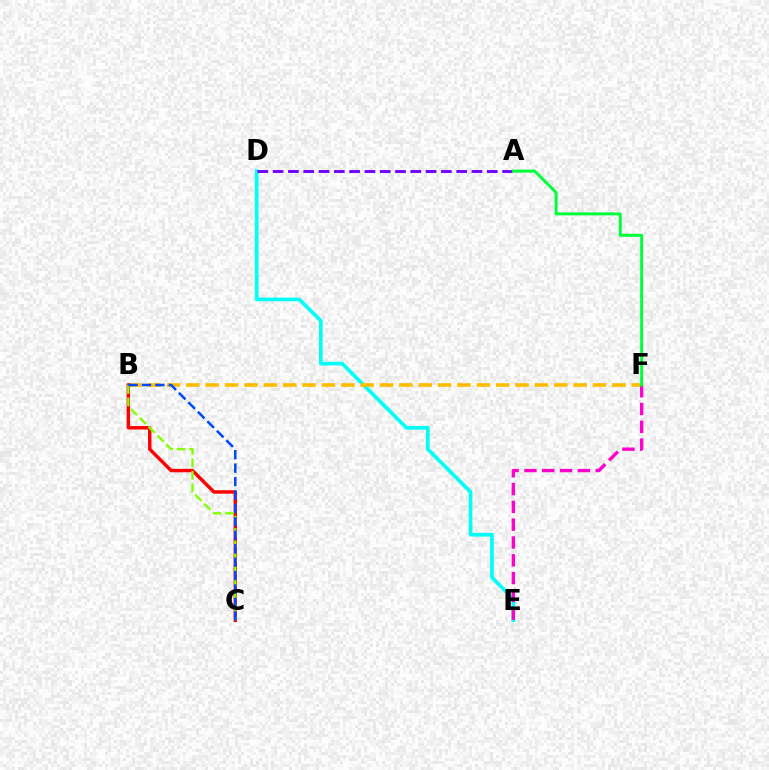{('D', 'E'): [{'color': '#00fff6', 'line_style': 'solid', 'thickness': 2.66}], ('B', 'F'): [{'color': '#ffbd00', 'line_style': 'dashed', 'thickness': 2.63}], ('E', 'F'): [{'color': '#ff00cf', 'line_style': 'dashed', 'thickness': 2.42}], ('A', 'D'): [{'color': '#7200ff', 'line_style': 'dashed', 'thickness': 2.08}], ('B', 'C'): [{'color': '#ff0000', 'line_style': 'solid', 'thickness': 2.47}, {'color': '#84ff00', 'line_style': 'dashed', 'thickness': 1.7}, {'color': '#004bff', 'line_style': 'dashed', 'thickness': 1.83}], ('A', 'F'): [{'color': '#00ff39', 'line_style': 'solid', 'thickness': 2.13}]}